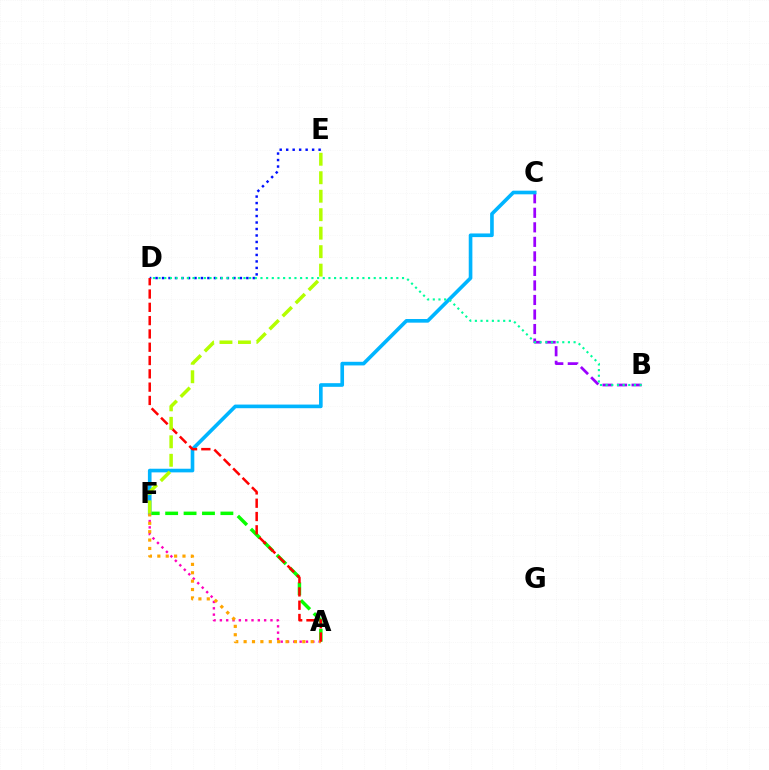{('A', 'F'): [{'color': '#ff00bd', 'line_style': 'dotted', 'thickness': 1.72}, {'color': '#08ff00', 'line_style': 'dashed', 'thickness': 2.5}, {'color': '#ffa500', 'line_style': 'dotted', 'thickness': 2.28}], ('B', 'C'): [{'color': '#9b00ff', 'line_style': 'dashed', 'thickness': 1.97}], ('D', 'E'): [{'color': '#0010ff', 'line_style': 'dotted', 'thickness': 1.76}], ('C', 'F'): [{'color': '#00b5ff', 'line_style': 'solid', 'thickness': 2.62}], ('A', 'D'): [{'color': '#ff0000', 'line_style': 'dashed', 'thickness': 1.81}], ('E', 'F'): [{'color': '#b3ff00', 'line_style': 'dashed', 'thickness': 2.51}], ('B', 'D'): [{'color': '#00ff9d', 'line_style': 'dotted', 'thickness': 1.54}]}